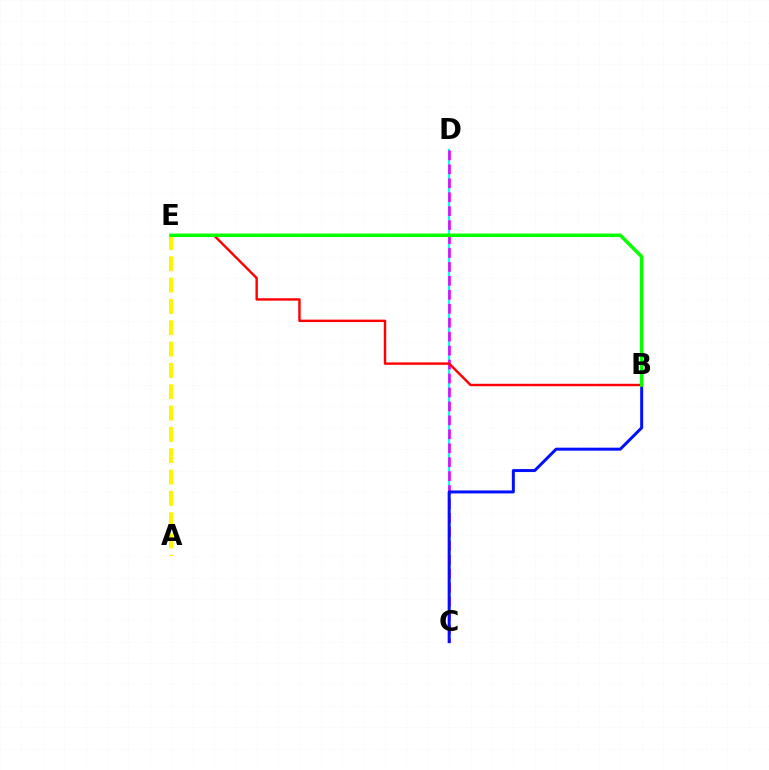{('C', 'D'): [{'color': '#00fff6', 'line_style': 'solid', 'thickness': 1.56}, {'color': '#ee00ff', 'line_style': 'dashed', 'thickness': 1.89}], ('A', 'E'): [{'color': '#fcf500', 'line_style': 'dashed', 'thickness': 2.9}], ('B', 'C'): [{'color': '#0010ff', 'line_style': 'solid', 'thickness': 2.15}], ('B', 'E'): [{'color': '#ff0000', 'line_style': 'solid', 'thickness': 1.75}, {'color': '#08ff00', 'line_style': 'solid', 'thickness': 2.51}]}